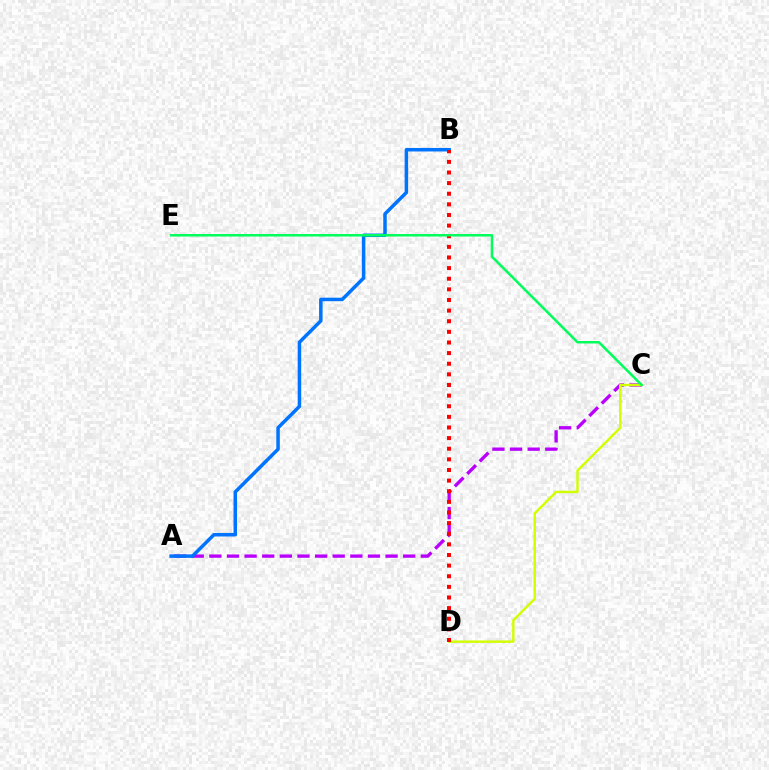{('A', 'C'): [{'color': '#b900ff', 'line_style': 'dashed', 'thickness': 2.39}], ('A', 'B'): [{'color': '#0074ff', 'line_style': 'solid', 'thickness': 2.52}], ('C', 'D'): [{'color': '#d1ff00', 'line_style': 'solid', 'thickness': 1.74}], ('B', 'D'): [{'color': '#ff0000', 'line_style': 'dotted', 'thickness': 2.89}], ('C', 'E'): [{'color': '#00ff5c', 'line_style': 'solid', 'thickness': 1.8}]}